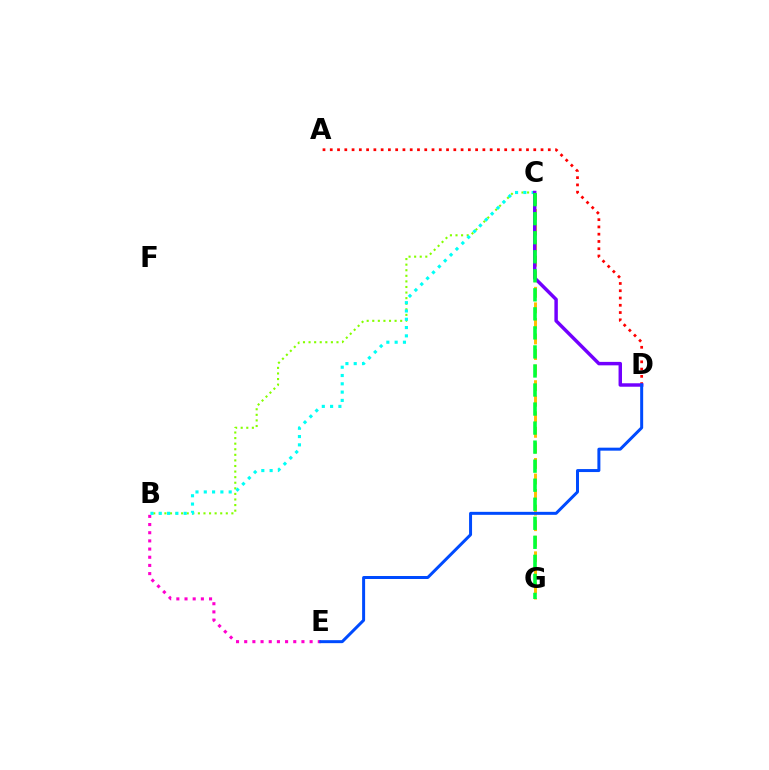{('B', 'E'): [{'color': '#ff00cf', 'line_style': 'dotted', 'thickness': 2.22}], ('A', 'D'): [{'color': '#ff0000', 'line_style': 'dotted', 'thickness': 1.97}], ('B', 'C'): [{'color': '#84ff00', 'line_style': 'dotted', 'thickness': 1.52}, {'color': '#00fff6', 'line_style': 'dotted', 'thickness': 2.25}], ('C', 'G'): [{'color': '#ffbd00', 'line_style': 'dashed', 'thickness': 2.11}, {'color': '#00ff39', 'line_style': 'dashed', 'thickness': 2.59}], ('C', 'D'): [{'color': '#7200ff', 'line_style': 'solid', 'thickness': 2.49}], ('D', 'E'): [{'color': '#004bff', 'line_style': 'solid', 'thickness': 2.15}]}